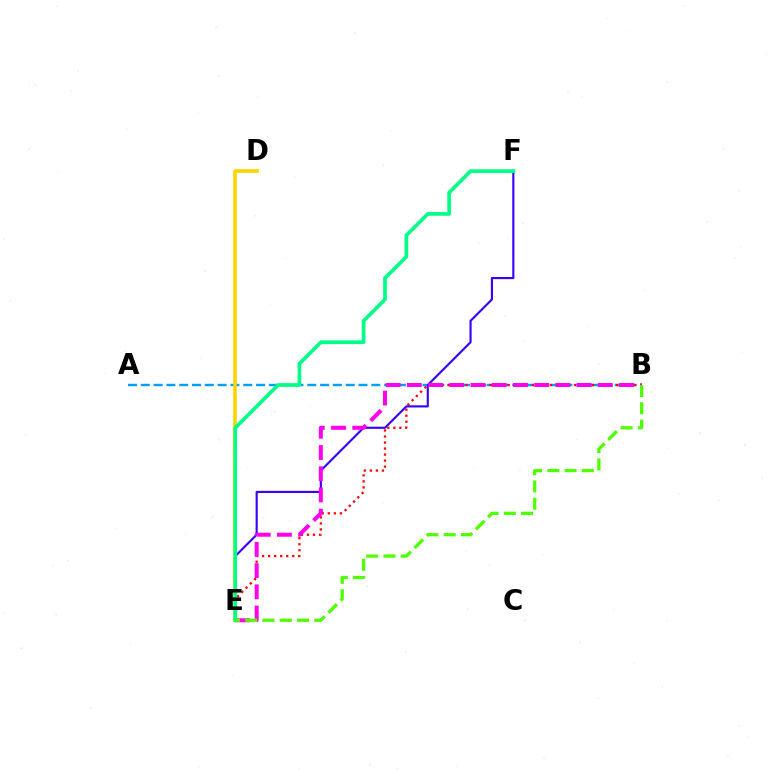{('A', 'B'): [{'color': '#009eff', 'line_style': 'dashed', 'thickness': 1.74}], ('D', 'E'): [{'color': '#ffd500', 'line_style': 'solid', 'thickness': 2.66}], ('B', 'E'): [{'color': '#ff0000', 'line_style': 'dotted', 'thickness': 1.64}, {'color': '#ff00ed', 'line_style': 'dashed', 'thickness': 2.88}, {'color': '#4fff00', 'line_style': 'dashed', 'thickness': 2.34}], ('E', 'F'): [{'color': '#3700ff', 'line_style': 'solid', 'thickness': 1.54}, {'color': '#00ff86', 'line_style': 'solid', 'thickness': 2.67}]}